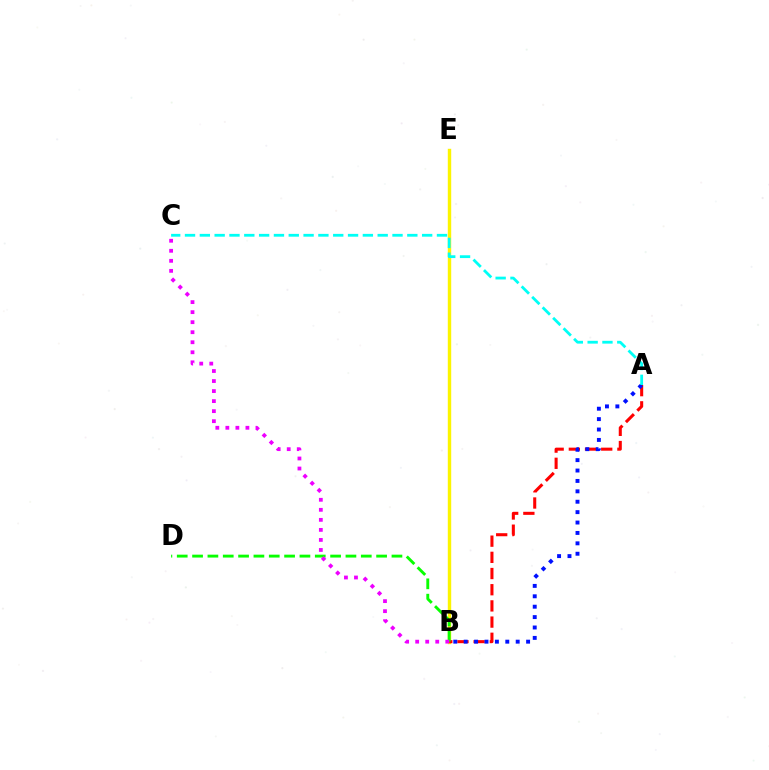{('B', 'E'): [{'color': '#fcf500', 'line_style': 'solid', 'thickness': 2.45}], ('A', 'B'): [{'color': '#ff0000', 'line_style': 'dashed', 'thickness': 2.2}, {'color': '#0010ff', 'line_style': 'dotted', 'thickness': 2.83}], ('B', 'D'): [{'color': '#08ff00', 'line_style': 'dashed', 'thickness': 2.08}], ('A', 'C'): [{'color': '#00fff6', 'line_style': 'dashed', 'thickness': 2.01}], ('B', 'C'): [{'color': '#ee00ff', 'line_style': 'dotted', 'thickness': 2.73}]}